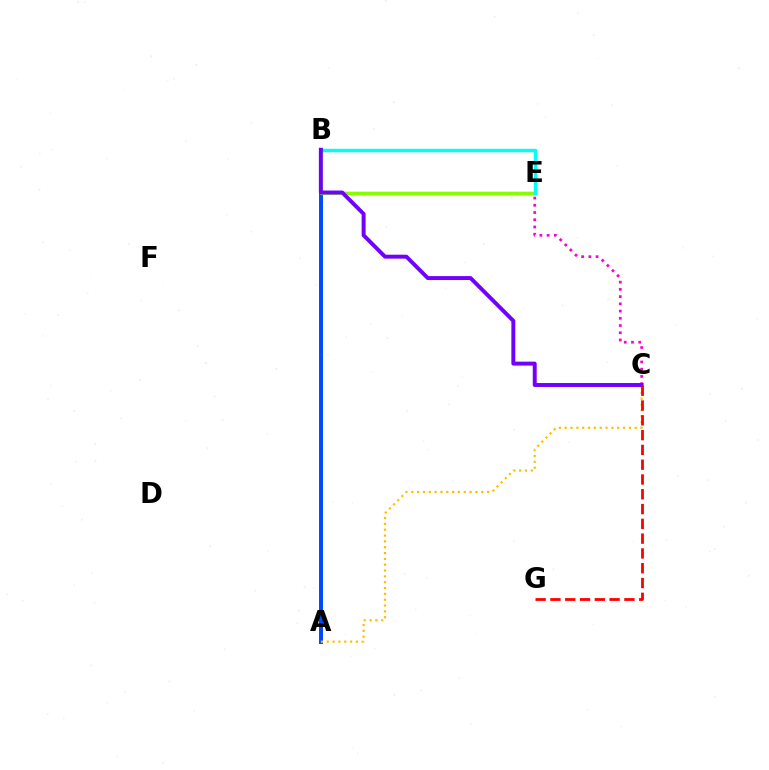{('A', 'B'): [{'color': '#004bff', 'line_style': 'solid', 'thickness': 2.86}], ('B', 'E'): [{'color': '#00ff39', 'line_style': 'solid', 'thickness': 1.66}, {'color': '#84ff00', 'line_style': 'solid', 'thickness': 2.37}, {'color': '#00fff6', 'line_style': 'solid', 'thickness': 2.48}], ('C', 'E'): [{'color': '#ff00cf', 'line_style': 'dotted', 'thickness': 1.96}], ('A', 'C'): [{'color': '#ffbd00', 'line_style': 'dotted', 'thickness': 1.59}], ('B', 'C'): [{'color': '#7200ff', 'line_style': 'solid', 'thickness': 2.84}], ('C', 'G'): [{'color': '#ff0000', 'line_style': 'dashed', 'thickness': 2.01}]}